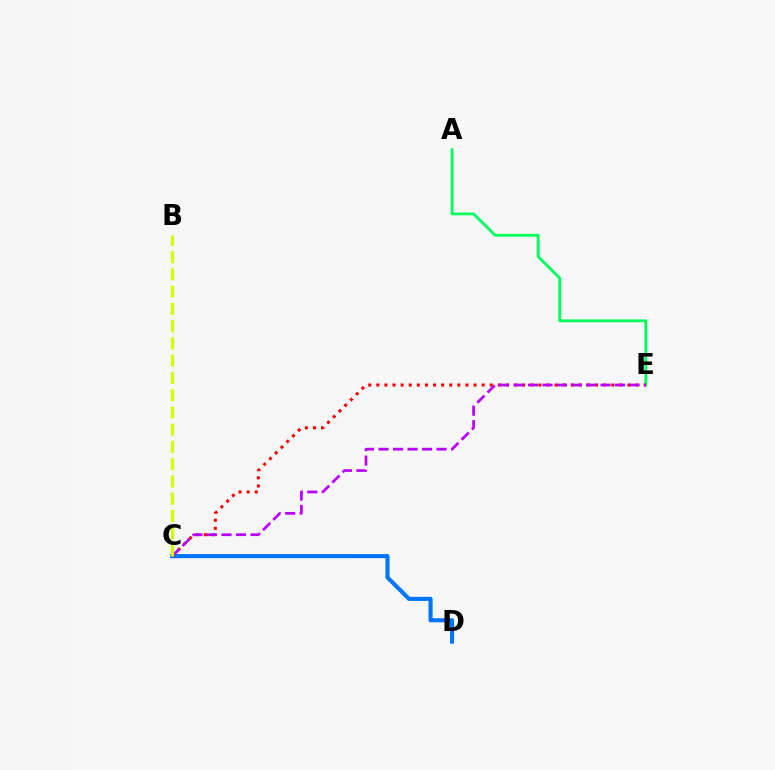{('C', 'D'): [{'color': '#0074ff', 'line_style': 'solid', 'thickness': 2.95}], ('A', 'E'): [{'color': '#00ff5c', 'line_style': 'solid', 'thickness': 2.06}], ('C', 'E'): [{'color': '#ff0000', 'line_style': 'dotted', 'thickness': 2.2}, {'color': '#b900ff', 'line_style': 'dashed', 'thickness': 1.97}], ('B', 'C'): [{'color': '#d1ff00', 'line_style': 'dashed', 'thickness': 2.34}]}